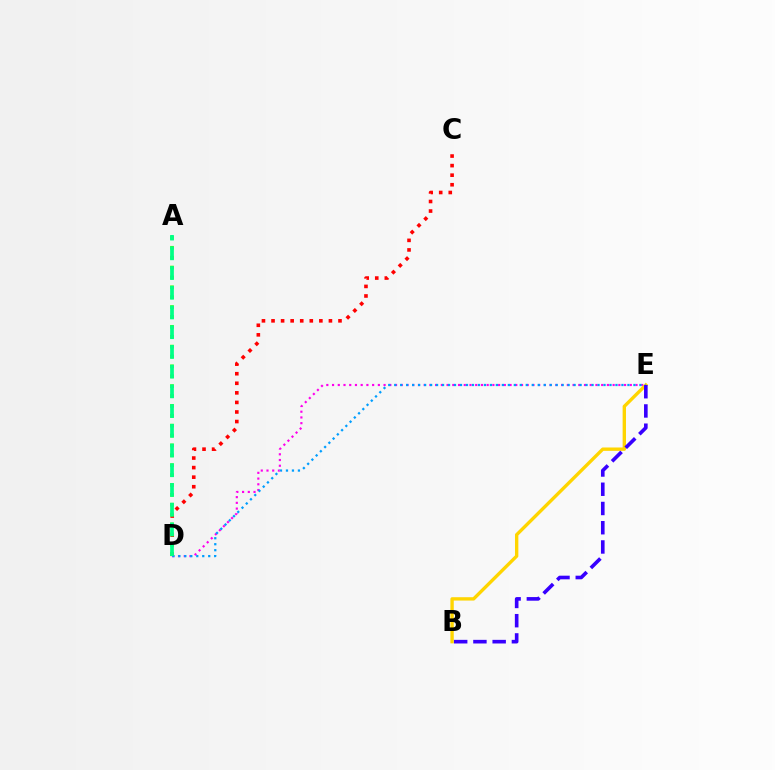{('D', 'E'): [{'color': '#ff00ed', 'line_style': 'dotted', 'thickness': 1.56}, {'color': '#009eff', 'line_style': 'dotted', 'thickness': 1.62}], ('C', 'D'): [{'color': '#ff0000', 'line_style': 'dotted', 'thickness': 2.6}], ('A', 'D'): [{'color': '#4fff00', 'line_style': 'dotted', 'thickness': 2.68}, {'color': '#00ff86', 'line_style': 'dashed', 'thickness': 2.68}], ('B', 'E'): [{'color': '#ffd500', 'line_style': 'solid', 'thickness': 2.42}, {'color': '#3700ff', 'line_style': 'dashed', 'thickness': 2.61}]}